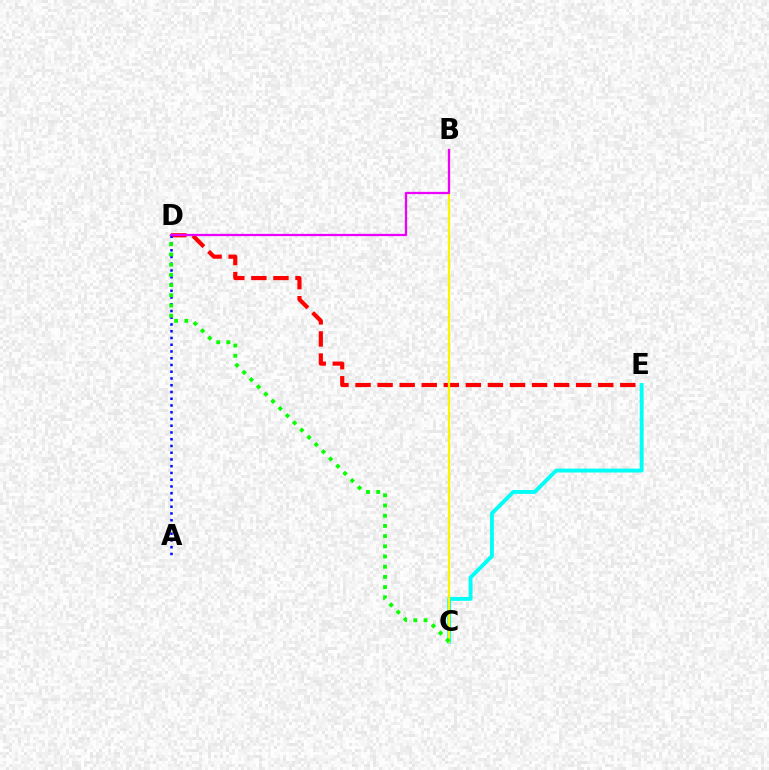{('D', 'E'): [{'color': '#ff0000', 'line_style': 'dashed', 'thickness': 3.0}], ('A', 'D'): [{'color': '#0010ff', 'line_style': 'dotted', 'thickness': 1.83}], ('C', 'E'): [{'color': '#00fff6', 'line_style': 'solid', 'thickness': 2.8}], ('B', 'C'): [{'color': '#fcf500', 'line_style': 'solid', 'thickness': 1.62}], ('C', 'D'): [{'color': '#08ff00', 'line_style': 'dotted', 'thickness': 2.77}], ('B', 'D'): [{'color': '#ee00ff', 'line_style': 'solid', 'thickness': 1.63}]}